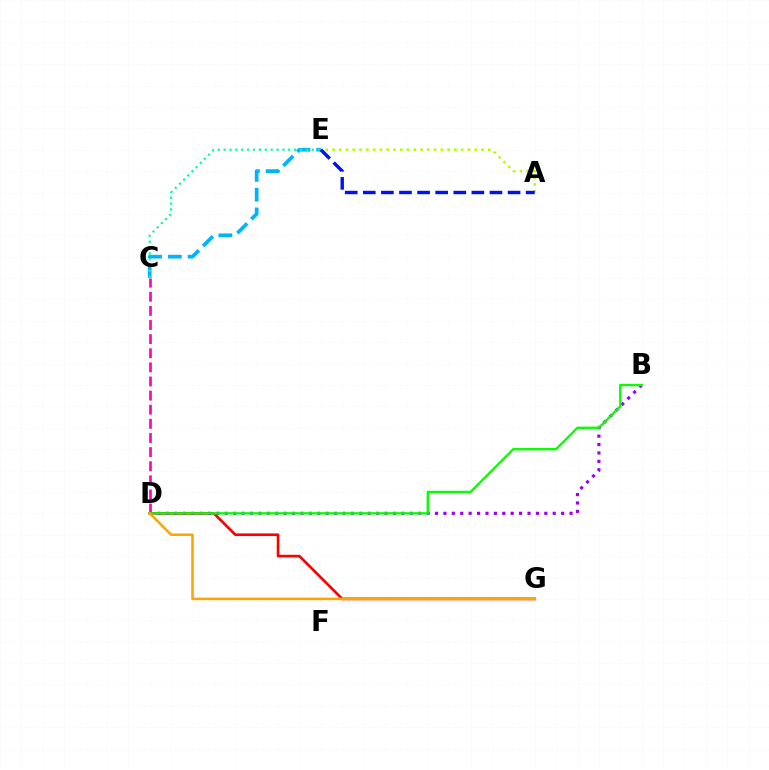{('D', 'G'): [{'color': '#ff0000', 'line_style': 'solid', 'thickness': 1.92}, {'color': '#ffa500', 'line_style': 'solid', 'thickness': 1.83}], ('A', 'E'): [{'color': '#b3ff00', 'line_style': 'dotted', 'thickness': 1.84}, {'color': '#0010ff', 'line_style': 'dashed', 'thickness': 2.46}], ('C', 'D'): [{'color': '#ff00bd', 'line_style': 'dashed', 'thickness': 1.92}], ('B', 'D'): [{'color': '#9b00ff', 'line_style': 'dotted', 'thickness': 2.28}, {'color': '#08ff00', 'line_style': 'solid', 'thickness': 1.7}], ('C', 'E'): [{'color': '#00b5ff', 'line_style': 'dashed', 'thickness': 2.69}, {'color': '#00ff9d', 'line_style': 'dotted', 'thickness': 1.6}]}